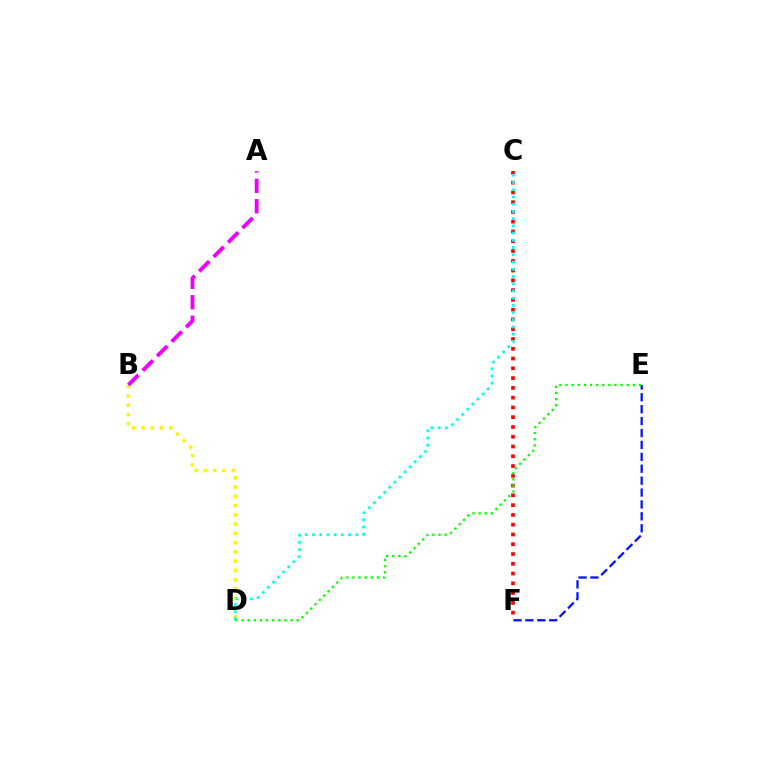{('B', 'D'): [{'color': '#fcf500', 'line_style': 'dotted', 'thickness': 2.52}], ('C', 'F'): [{'color': '#ff0000', 'line_style': 'dotted', 'thickness': 2.66}], ('C', 'D'): [{'color': '#00fff6', 'line_style': 'dotted', 'thickness': 1.96}], ('E', 'F'): [{'color': '#0010ff', 'line_style': 'dashed', 'thickness': 1.62}], ('D', 'E'): [{'color': '#08ff00', 'line_style': 'dotted', 'thickness': 1.66}], ('A', 'B'): [{'color': '#ee00ff', 'line_style': 'dashed', 'thickness': 2.78}]}